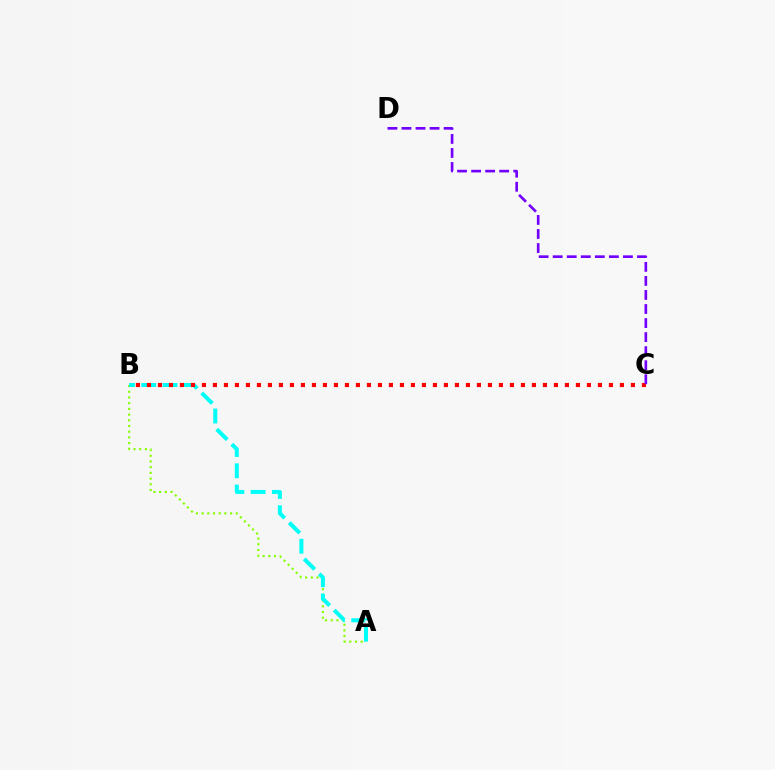{('A', 'B'): [{'color': '#84ff00', 'line_style': 'dotted', 'thickness': 1.55}, {'color': '#00fff6', 'line_style': 'dashed', 'thickness': 2.89}], ('B', 'C'): [{'color': '#ff0000', 'line_style': 'dotted', 'thickness': 2.99}], ('C', 'D'): [{'color': '#7200ff', 'line_style': 'dashed', 'thickness': 1.91}]}